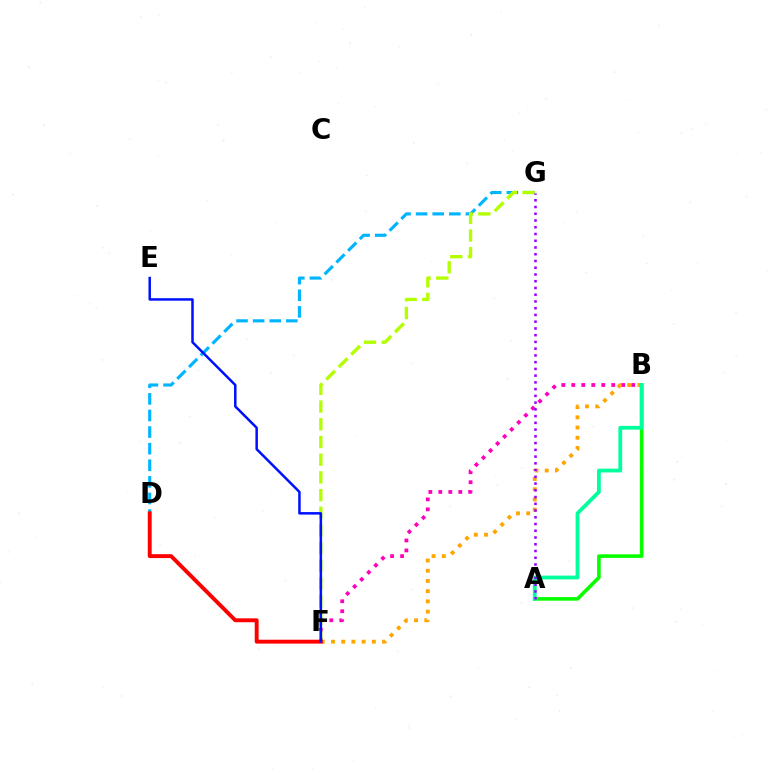{('B', 'F'): [{'color': '#ff00bd', 'line_style': 'dotted', 'thickness': 2.71}, {'color': '#ffa500', 'line_style': 'dotted', 'thickness': 2.77}], ('D', 'G'): [{'color': '#00b5ff', 'line_style': 'dashed', 'thickness': 2.25}], ('A', 'B'): [{'color': '#08ff00', 'line_style': 'solid', 'thickness': 2.59}, {'color': '#00ff9d', 'line_style': 'solid', 'thickness': 2.73}], ('F', 'G'): [{'color': '#b3ff00', 'line_style': 'dashed', 'thickness': 2.4}], ('D', 'F'): [{'color': '#ff0000', 'line_style': 'solid', 'thickness': 2.81}], ('A', 'G'): [{'color': '#9b00ff', 'line_style': 'dotted', 'thickness': 1.83}], ('E', 'F'): [{'color': '#0010ff', 'line_style': 'solid', 'thickness': 1.8}]}